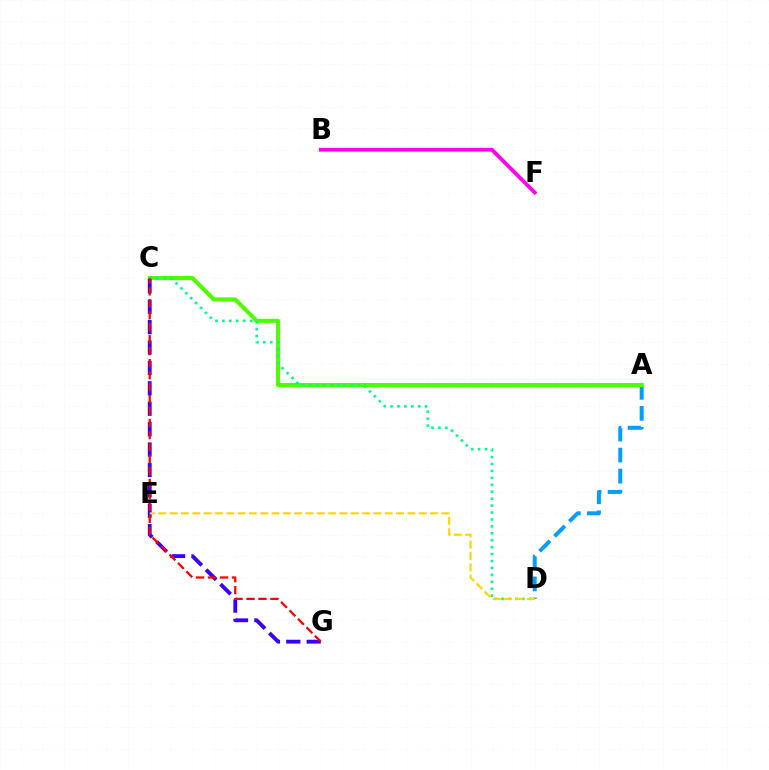{('A', 'D'): [{'color': '#009eff', 'line_style': 'dashed', 'thickness': 2.86}], ('A', 'C'): [{'color': '#4fff00', 'line_style': 'solid', 'thickness': 2.95}], ('B', 'F'): [{'color': '#ff00ed', 'line_style': 'solid', 'thickness': 2.74}], ('C', 'D'): [{'color': '#00ff86', 'line_style': 'dotted', 'thickness': 1.88}], ('C', 'G'): [{'color': '#3700ff', 'line_style': 'dashed', 'thickness': 2.77}, {'color': '#ff0000', 'line_style': 'dashed', 'thickness': 1.63}], ('D', 'E'): [{'color': '#ffd500', 'line_style': 'dashed', 'thickness': 1.54}]}